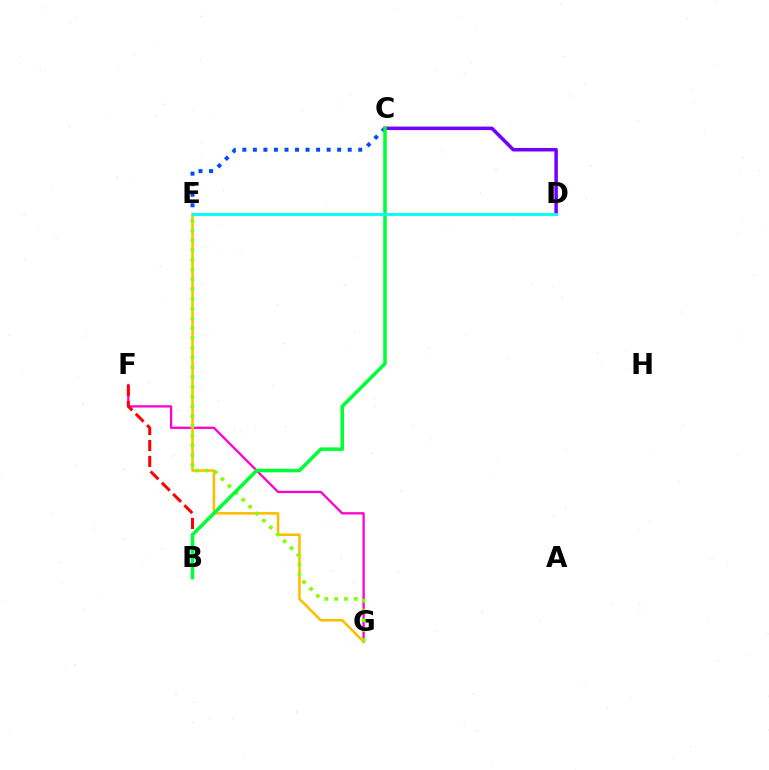{('F', 'G'): [{'color': '#ff00cf', 'line_style': 'solid', 'thickness': 1.65}], ('B', 'F'): [{'color': '#ff0000', 'line_style': 'dashed', 'thickness': 2.17}], ('C', 'E'): [{'color': '#004bff', 'line_style': 'dotted', 'thickness': 2.86}], ('E', 'G'): [{'color': '#ffbd00', 'line_style': 'solid', 'thickness': 1.84}, {'color': '#84ff00', 'line_style': 'dotted', 'thickness': 2.65}], ('C', 'D'): [{'color': '#7200ff', 'line_style': 'solid', 'thickness': 2.52}], ('B', 'C'): [{'color': '#00ff39', 'line_style': 'solid', 'thickness': 2.57}], ('D', 'E'): [{'color': '#00fff6', 'line_style': 'solid', 'thickness': 2.06}]}